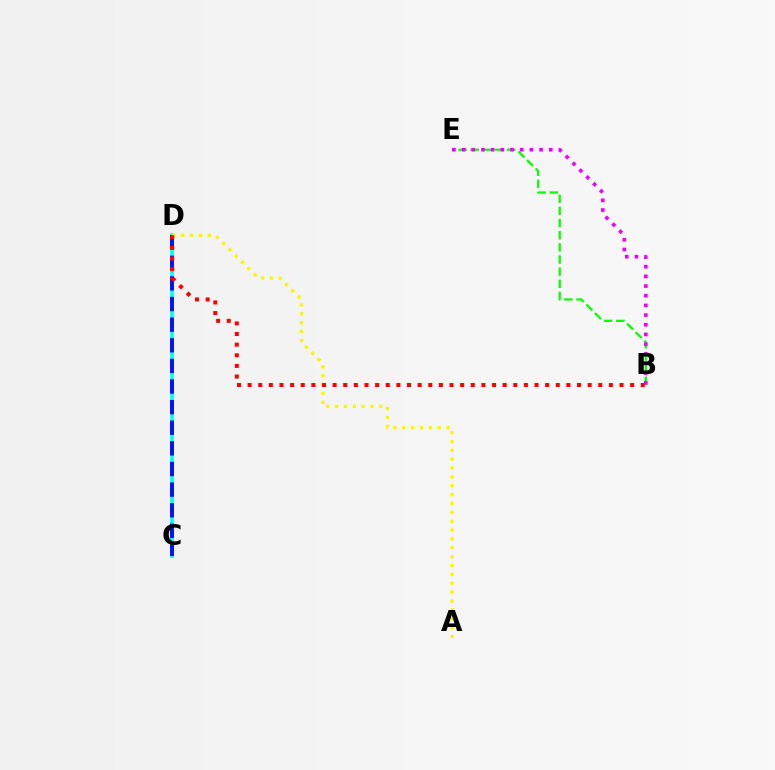{('B', 'E'): [{'color': '#08ff00', 'line_style': 'dashed', 'thickness': 1.65}, {'color': '#ee00ff', 'line_style': 'dotted', 'thickness': 2.63}], ('C', 'D'): [{'color': '#00fff6', 'line_style': 'solid', 'thickness': 2.62}, {'color': '#0010ff', 'line_style': 'dashed', 'thickness': 2.8}], ('A', 'D'): [{'color': '#fcf500', 'line_style': 'dotted', 'thickness': 2.41}], ('B', 'D'): [{'color': '#ff0000', 'line_style': 'dotted', 'thickness': 2.89}]}